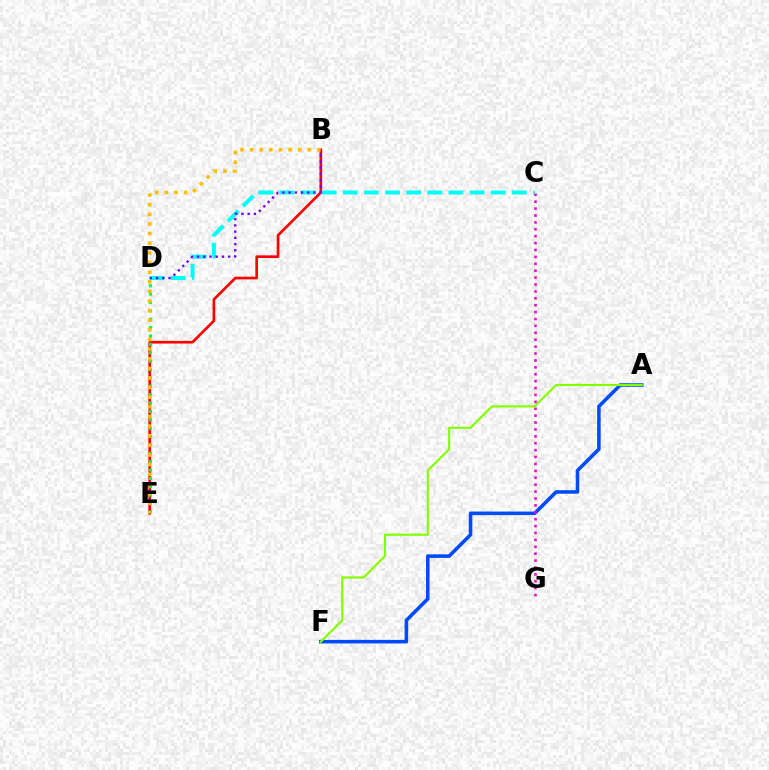{('B', 'E'): [{'color': '#ff0000', 'line_style': 'solid', 'thickness': 1.92}, {'color': '#ffbd00', 'line_style': 'dotted', 'thickness': 2.62}], ('A', 'F'): [{'color': '#004bff', 'line_style': 'solid', 'thickness': 2.56}, {'color': '#84ff00', 'line_style': 'solid', 'thickness': 1.56}], ('D', 'E'): [{'color': '#00ff39', 'line_style': 'dotted', 'thickness': 2.28}], ('C', 'D'): [{'color': '#00fff6', 'line_style': 'dashed', 'thickness': 2.87}], ('C', 'G'): [{'color': '#ff00cf', 'line_style': 'dotted', 'thickness': 1.88}], ('B', 'D'): [{'color': '#7200ff', 'line_style': 'dotted', 'thickness': 1.69}]}